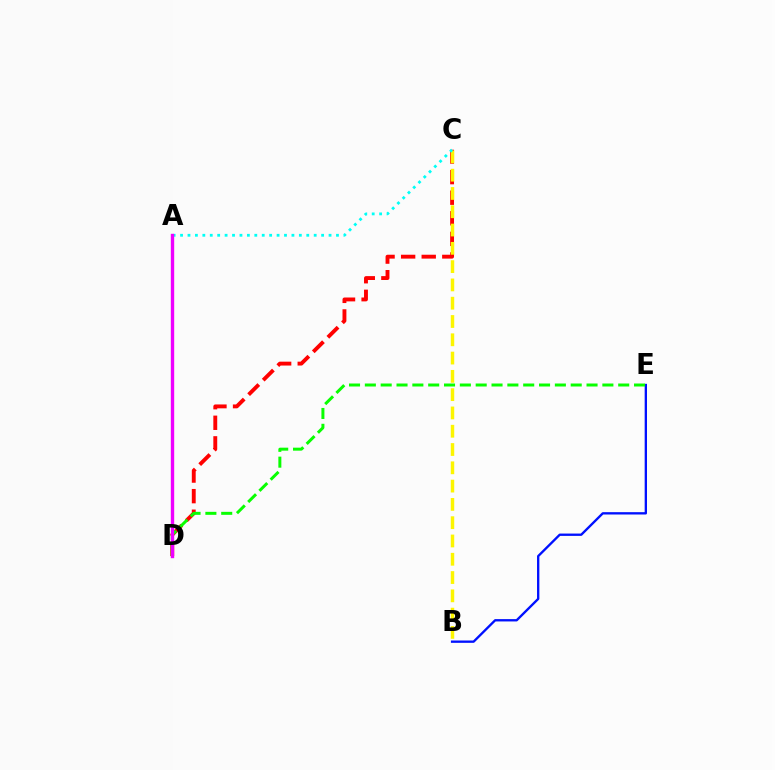{('C', 'D'): [{'color': '#ff0000', 'line_style': 'dashed', 'thickness': 2.8}], ('B', 'C'): [{'color': '#fcf500', 'line_style': 'dashed', 'thickness': 2.48}], ('B', 'E'): [{'color': '#0010ff', 'line_style': 'solid', 'thickness': 1.68}], ('D', 'E'): [{'color': '#08ff00', 'line_style': 'dashed', 'thickness': 2.15}], ('A', 'C'): [{'color': '#00fff6', 'line_style': 'dotted', 'thickness': 2.02}], ('A', 'D'): [{'color': '#ee00ff', 'line_style': 'solid', 'thickness': 2.42}]}